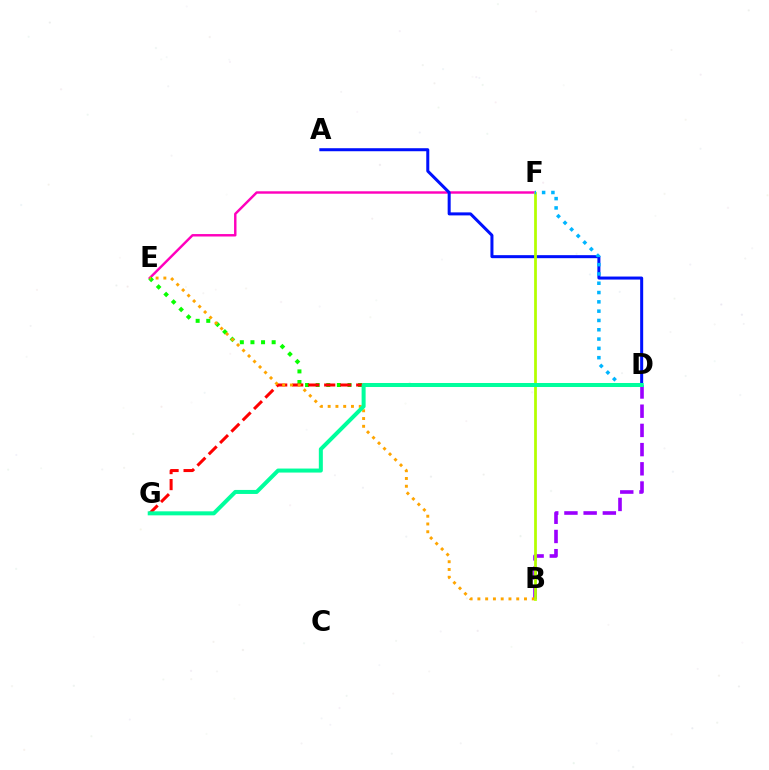{('E', 'F'): [{'color': '#ff00bd', 'line_style': 'solid', 'thickness': 1.76}], ('D', 'E'): [{'color': '#08ff00', 'line_style': 'dotted', 'thickness': 2.88}], ('B', 'D'): [{'color': '#9b00ff', 'line_style': 'dashed', 'thickness': 2.61}], ('A', 'D'): [{'color': '#0010ff', 'line_style': 'solid', 'thickness': 2.17}], ('D', 'G'): [{'color': '#ff0000', 'line_style': 'dashed', 'thickness': 2.17}, {'color': '#00ff9d', 'line_style': 'solid', 'thickness': 2.89}], ('B', 'E'): [{'color': '#ffa500', 'line_style': 'dotted', 'thickness': 2.11}], ('B', 'F'): [{'color': '#b3ff00', 'line_style': 'solid', 'thickness': 1.98}], ('D', 'F'): [{'color': '#00b5ff', 'line_style': 'dotted', 'thickness': 2.53}]}